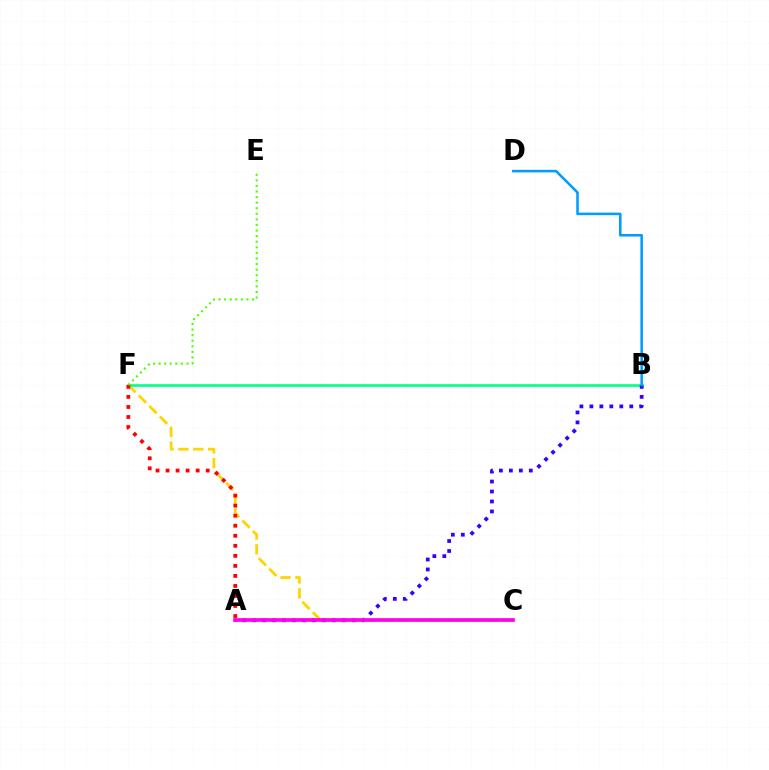{('C', 'F'): [{'color': '#ffd500', 'line_style': 'dashed', 'thickness': 2.02}], ('B', 'F'): [{'color': '#00ff86', 'line_style': 'solid', 'thickness': 1.89}], ('A', 'B'): [{'color': '#3700ff', 'line_style': 'dotted', 'thickness': 2.71}], ('A', 'F'): [{'color': '#ff0000', 'line_style': 'dotted', 'thickness': 2.73}], ('A', 'C'): [{'color': '#ff00ed', 'line_style': 'solid', 'thickness': 2.65}], ('B', 'D'): [{'color': '#009eff', 'line_style': 'solid', 'thickness': 1.85}], ('E', 'F'): [{'color': '#4fff00', 'line_style': 'dotted', 'thickness': 1.52}]}